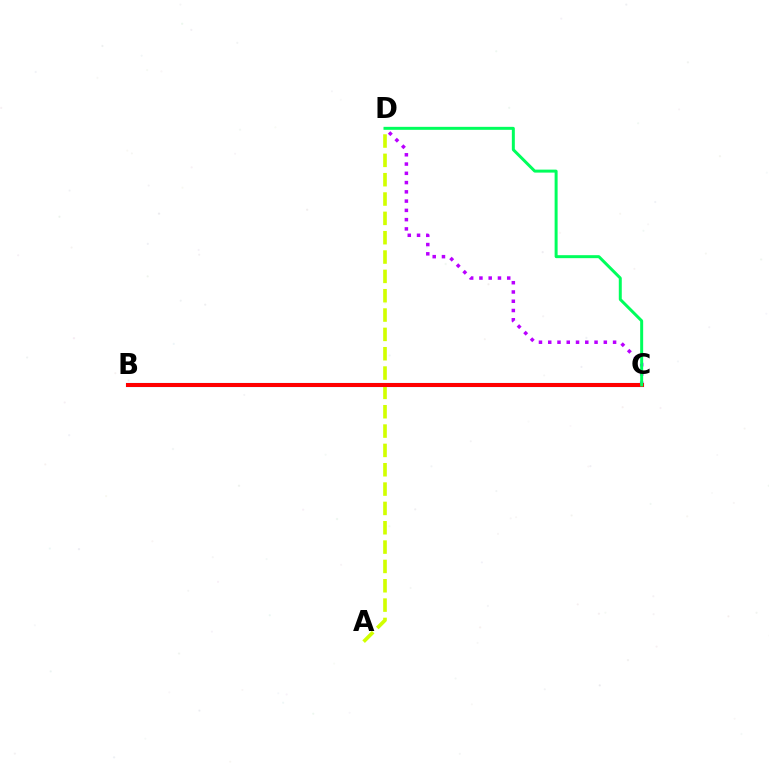{('C', 'D'): [{'color': '#b900ff', 'line_style': 'dotted', 'thickness': 2.52}, {'color': '#00ff5c', 'line_style': 'solid', 'thickness': 2.15}], ('B', 'C'): [{'color': '#0074ff', 'line_style': 'solid', 'thickness': 2.95}, {'color': '#ff0000', 'line_style': 'solid', 'thickness': 2.89}], ('A', 'D'): [{'color': '#d1ff00', 'line_style': 'dashed', 'thickness': 2.63}]}